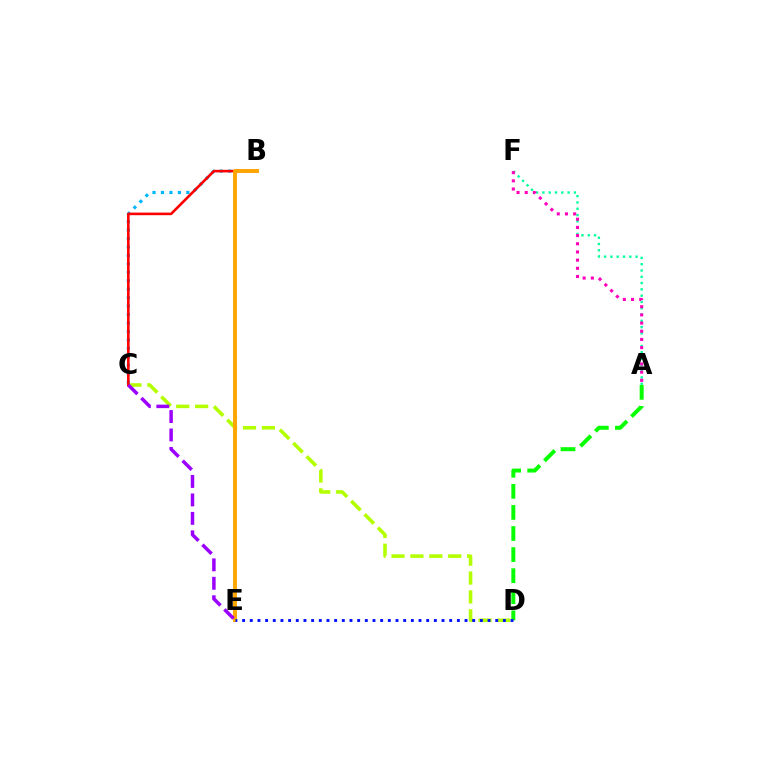{('A', 'F'): [{'color': '#00ff9d', 'line_style': 'dotted', 'thickness': 1.71}, {'color': '#ff00bd', 'line_style': 'dotted', 'thickness': 2.22}], ('C', 'D'): [{'color': '#b3ff00', 'line_style': 'dashed', 'thickness': 2.57}], ('B', 'C'): [{'color': '#00b5ff', 'line_style': 'dotted', 'thickness': 2.3}, {'color': '#ff0000', 'line_style': 'solid', 'thickness': 1.87}], ('A', 'D'): [{'color': '#08ff00', 'line_style': 'dashed', 'thickness': 2.86}], ('B', 'E'): [{'color': '#ffa500', 'line_style': 'solid', 'thickness': 2.81}], ('D', 'E'): [{'color': '#0010ff', 'line_style': 'dotted', 'thickness': 2.08}], ('C', 'E'): [{'color': '#9b00ff', 'line_style': 'dashed', 'thickness': 2.51}]}